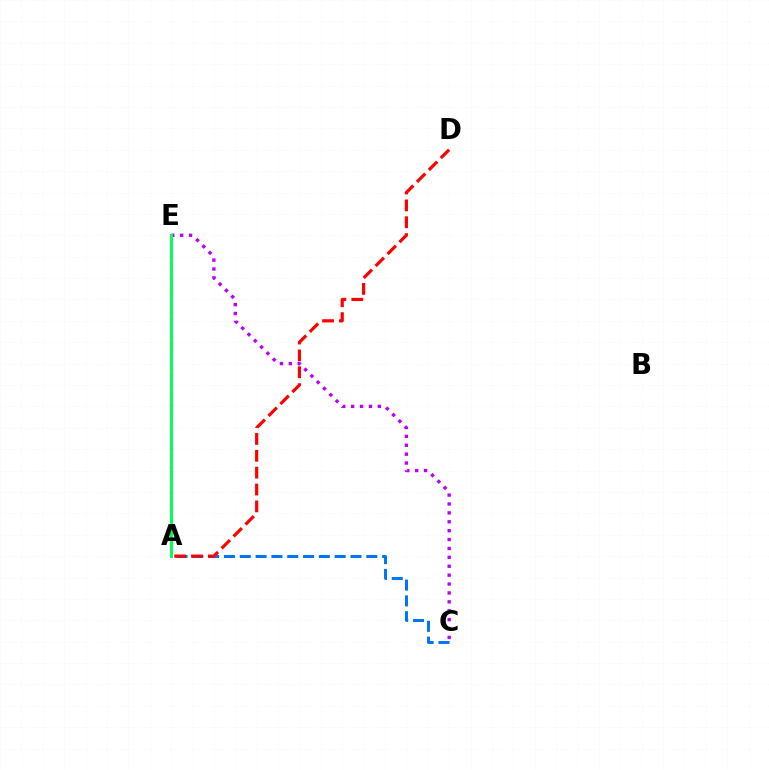{('C', 'E'): [{'color': '#b900ff', 'line_style': 'dotted', 'thickness': 2.42}], ('A', 'C'): [{'color': '#0074ff', 'line_style': 'dashed', 'thickness': 2.15}], ('A', 'D'): [{'color': '#ff0000', 'line_style': 'dashed', 'thickness': 2.29}], ('A', 'E'): [{'color': '#d1ff00', 'line_style': 'dotted', 'thickness': 1.68}, {'color': '#00ff5c', 'line_style': 'solid', 'thickness': 2.14}]}